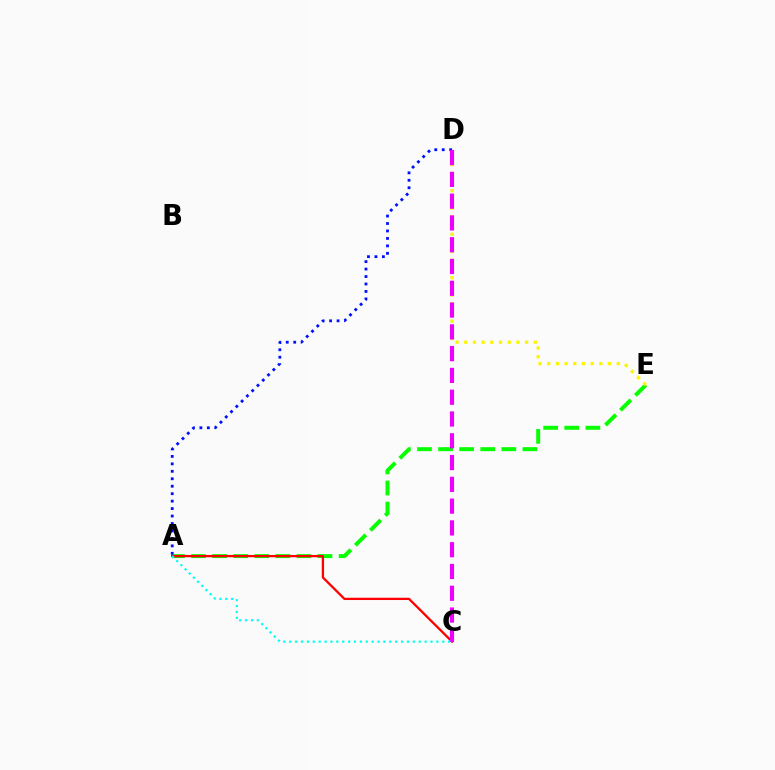{('A', 'E'): [{'color': '#08ff00', 'line_style': 'dashed', 'thickness': 2.86}], ('A', 'D'): [{'color': '#0010ff', 'line_style': 'dotted', 'thickness': 2.03}], ('D', 'E'): [{'color': '#fcf500', 'line_style': 'dotted', 'thickness': 2.36}], ('A', 'C'): [{'color': '#ff0000', 'line_style': 'solid', 'thickness': 1.65}, {'color': '#00fff6', 'line_style': 'dotted', 'thickness': 1.6}], ('C', 'D'): [{'color': '#ee00ff', 'line_style': 'dashed', 'thickness': 2.96}]}